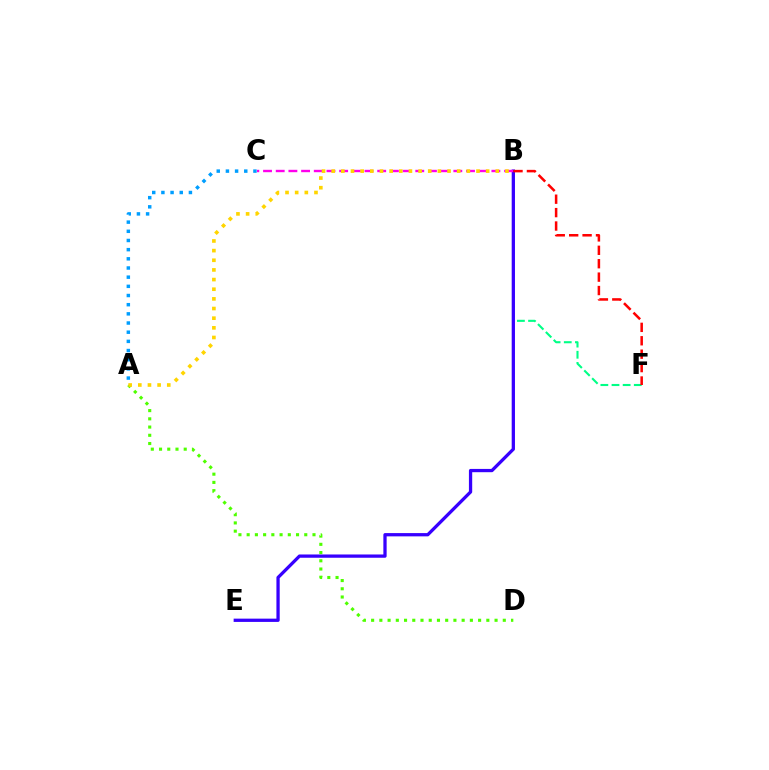{('B', 'F'): [{'color': '#00ff86', 'line_style': 'dashed', 'thickness': 1.51}, {'color': '#ff0000', 'line_style': 'dashed', 'thickness': 1.82}], ('B', 'E'): [{'color': '#3700ff', 'line_style': 'solid', 'thickness': 2.36}], ('A', 'D'): [{'color': '#4fff00', 'line_style': 'dotted', 'thickness': 2.24}], ('B', 'C'): [{'color': '#ff00ed', 'line_style': 'dashed', 'thickness': 1.72}], ('A', 'B'): [{'color': '#ffd500', 'line_style': 'dotted', 'thickness': 2.62}], ('A', 'C'): [{'color': '#009eff', 'line_style': 'dotted', 'thickness': 2.49}]}